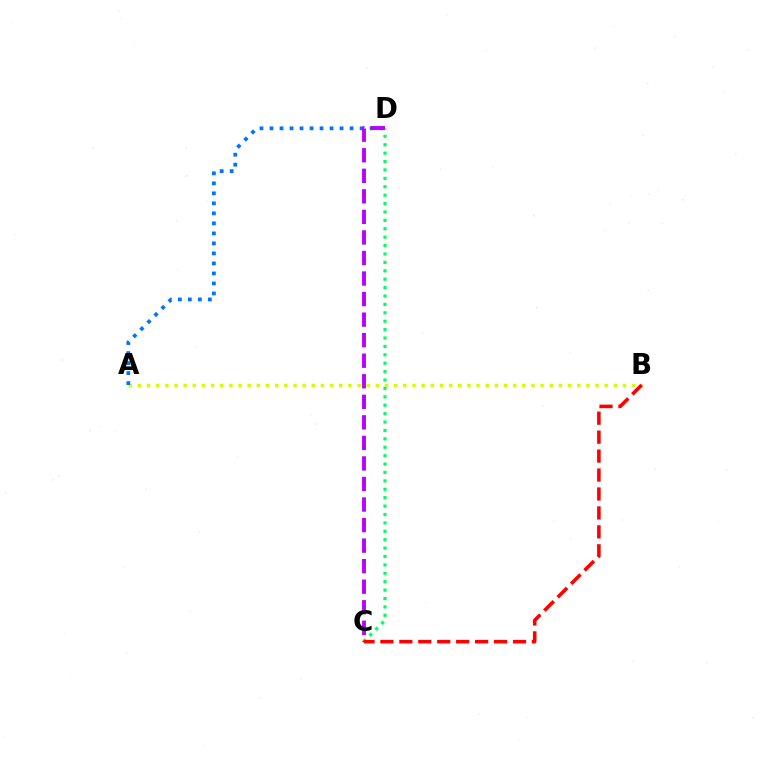{('A', 'B'): [{'color': '#d1ff00', 'line_style': 'dotted', 'thickness': 2.49}], ('C', 'D'): [{'color': '#00ff5c', 'line_style': 'dotted', 'thickness': 2.28}, {'color': '#b900ff', 'line_style': 'dashed', 'thickness': 2.79}], ('A', 'D'): [{'color': '#0074ff', 'line_style': 'dotted', 'thickness': 2.72}], ('B', 'C'): [{'color': '#ff0000', 'line_style': 'dashed', 'thickness': 2.57}]}